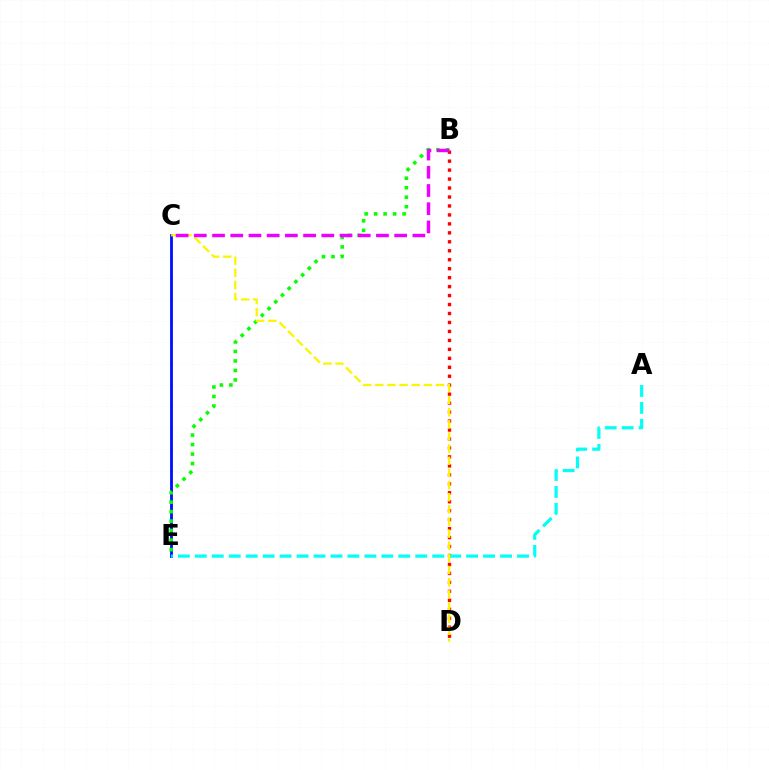{('C', 'E'): [{'color': '#0010ff', 'line_style': 'solid', 'thickness': 2.03}], ('B', 'E'): [{'color': '#08ff00', 'line_style': 'dotted', 'thickness': 2.58}], ('B', 'D'): [{'color': '#ff0000', 'line_style': 'dotted', 'thickness': 2.44}], ('A', 'E'): [{'color': '#00fff6', 'line_style': 'dashed', 'thickness': 2.3}], ('C', 'D'): [{'color': '#fcf500', 'line_style': 'dashed', 'thickness': 1.65}], ('B', 'C'): [{'color': '#ee00ff', 'line_style': 'dashed', 'thickness': 2.47}]}